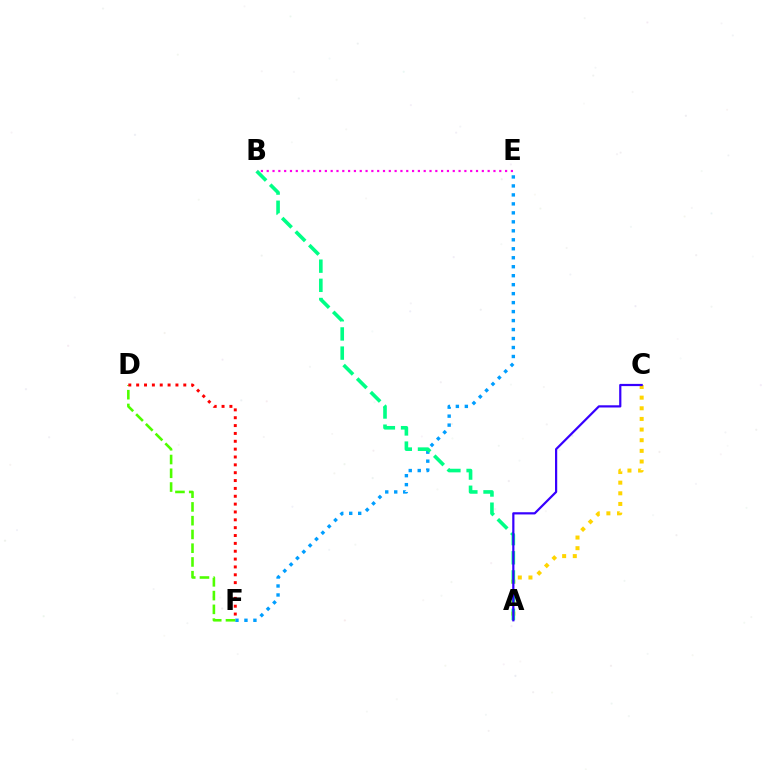{('E', 'F'): [{'color': '#009eff', 'line_style': 'dotted', 'thickness': 2.44}], ('A', 'C'): [{'color': '#ffd500', 'line_style': 'dotted', 'thickness': 2.89}, {'color': '#3700ff', 'line_style': 'solid', 'thickness': 1.59}], ('A', 'B'): [{'color': '#00ff86', 'line_style': 'dashed', 'thickness': 2.6}], ('D', 'F'): [{'color': '#4fff00', 'line_style': 'dashed', 'thickness': 1.87}, {'color': '#ff0000', 'line_style': 'dotted', 'thickness': 2.13}], ('B', 'E'): [{'color': '#ff00ed', 'line_style': 'dotted', 'thickness': 1.58}]}